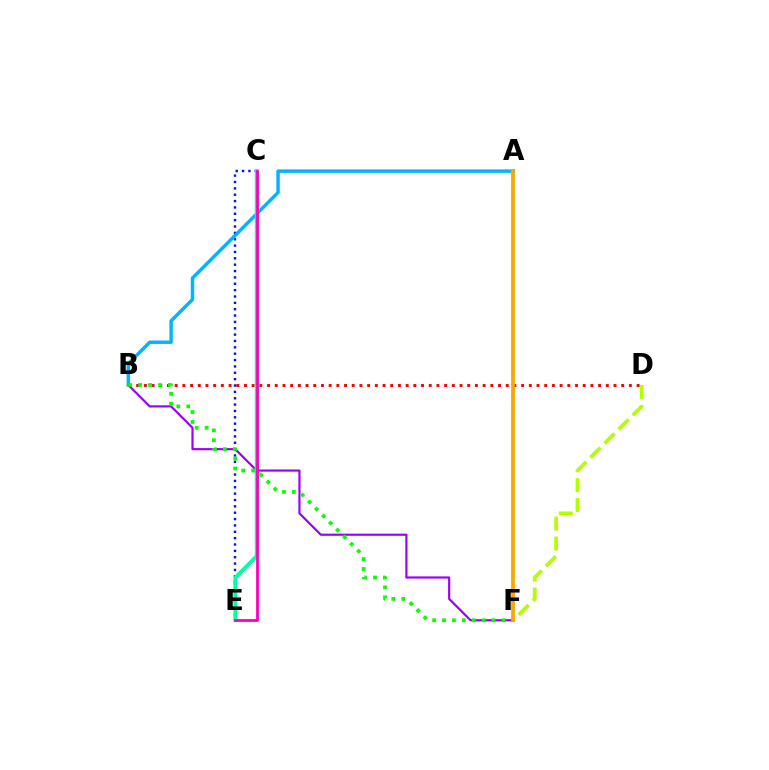{('D', 'F'): [{'color': '#b3ff00', 'line_style': 'dashed', 'thickness': 2.71}], ('B', 'F'): [{'color': '#9b00ff', 'line_style': 'solid', 'thickness': 1.57}, {'color': '#08ff00', 'line_style': 'dotted', 'thickness': 2.7}], ('C', 'E'): [{'color': '#0010ff', 'line_style': 'dotted', 'thickness': 1.73}, {'color': '#00ff9d', 'line_style': 'solid', 'thickness': 2.66}, {'color': '#ff00bd', 'line_style': 'solid', 'thickness': 2.0}], ('A', 'B'): [{'color': '#00b5ff', 'line_style': 'solid', 'thickness': 2.48}], ('B', 'D'): [{'color': '#ff0000', 'line_style': 'dotted', 'thickness': 2.09}], ('A', 'F'): [{'color': '#ffa500', 'line_style': 'solid', 'thickness': 2.69}]}